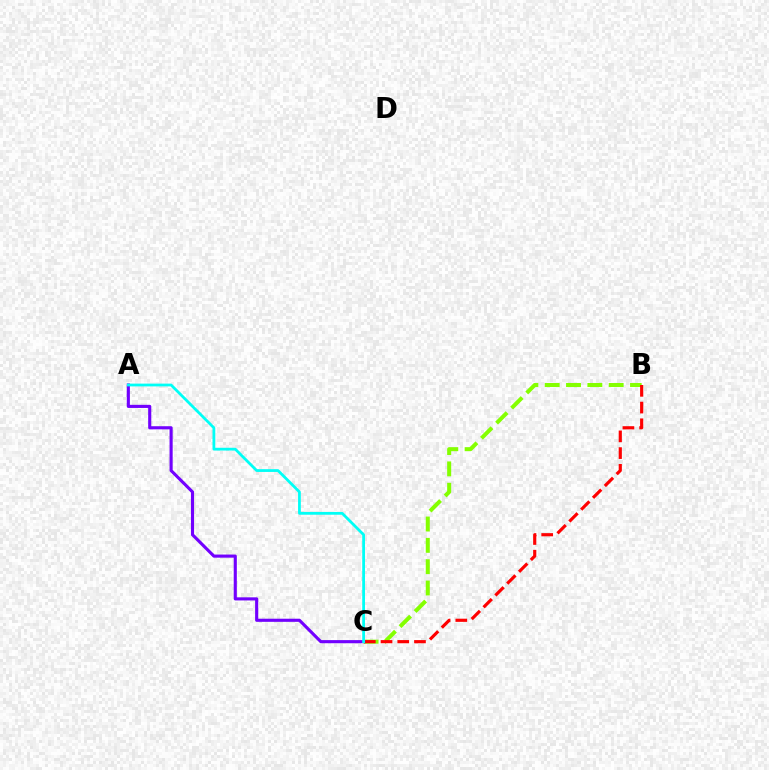{('B', 'C'): [{'color': '#84ff00', 'line_style': 'dashed', 'thickness': 2.9}, {'color': '#ff0000', 'line_style': 'dashed', 'thickness': 2.27}], ('A', 'C'): [{'color': '#7200ff', 'line_style': 'solid', 'thickness': 2.24}, {'color': '#00fff6', 'line_style': 'solid', 'thickness': 2.0}]}